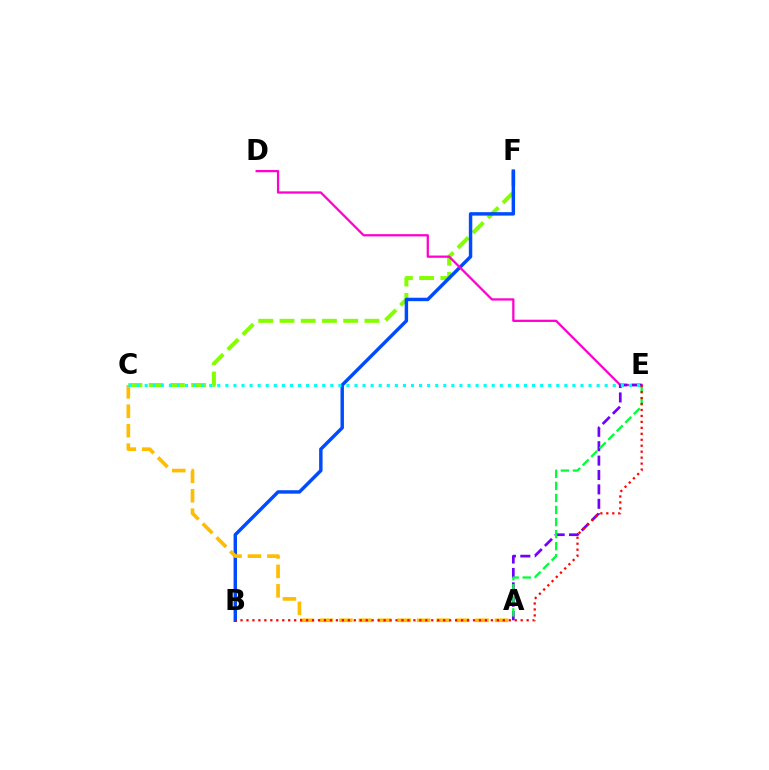{('C', 'F'): [{'color': '#84ff00', 'line_style': 'dashed', 'thickness': 2.89}], ('B', 'F'): [{'color': '#004bff', 'line_style': 'solid', 'thickness': 2.48}], ('D', 'E'): [{'color': '#ff00cf', 'line_style': 'solid', 'thickness': 1.63}], ('A', 'E'): [{'color': '#7200ff', 'line_style': 'dashed', 'thickness': 1.96}, {'color': '#00ff39', 'line_style': 'dashed', 'thickness': 1.64}], ('A', 'C'): [{'color': '#ffbd00', 'line_style': 'dashed', 'thickness': 2.64}], ('B', 'E'): [{'color': '#ff0000', 'line_style': 'dotted', 'thickness': 1.62}], ('C', 'E'): [{'color': '#00fff6', 'line_style': 'dotted', 'thickness': 2.19}]}